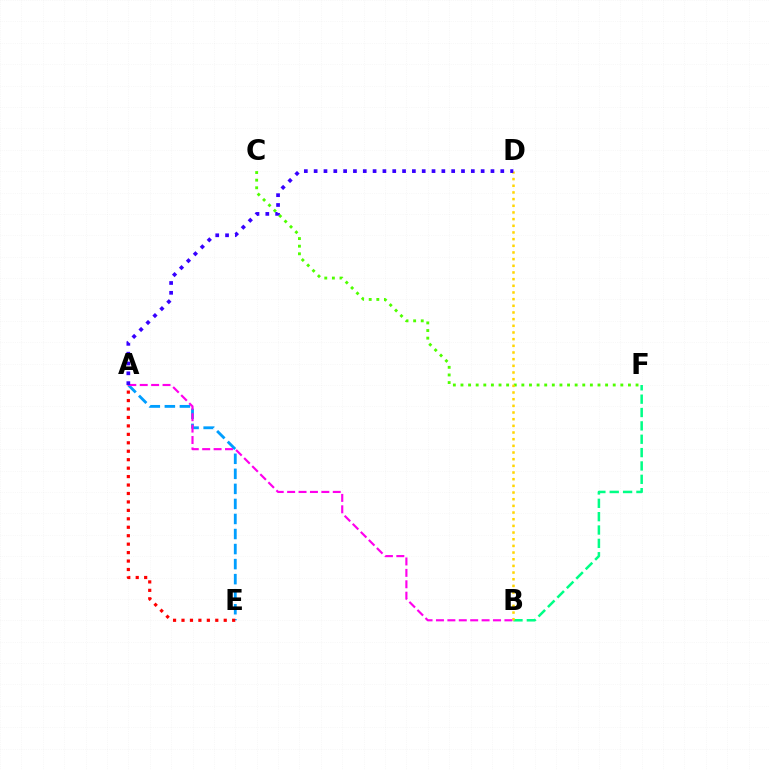{('B', 'F'): [{'color': '#00ff86', 'line_style': 'dashed', 'thickness': 1.81}], ('A', 'E'): [{'color': '#009eff', 'line_style': 'dashed', 'thickness': 2.04}, {'color': '#ff0000', 'line_style': 'dotted', 'thickness': 2.29}], ('C', 'F'): [{'color': '#4fff00', 'line_style': 'dotted', 'thickness': 2.07}], ('B', 'D'): [{'color': '#ffd500', 'line_style': 'dotted', 'thickness': 1.81}], ('A', 'B'): [{'color': '#ff00ed', 'line_style': 'dashed', 'thickness': 1.55}], ('A', 'D'): [{'color': '#3700ff', 'line_style': 'dotted', 'thickness': 2.67}]}